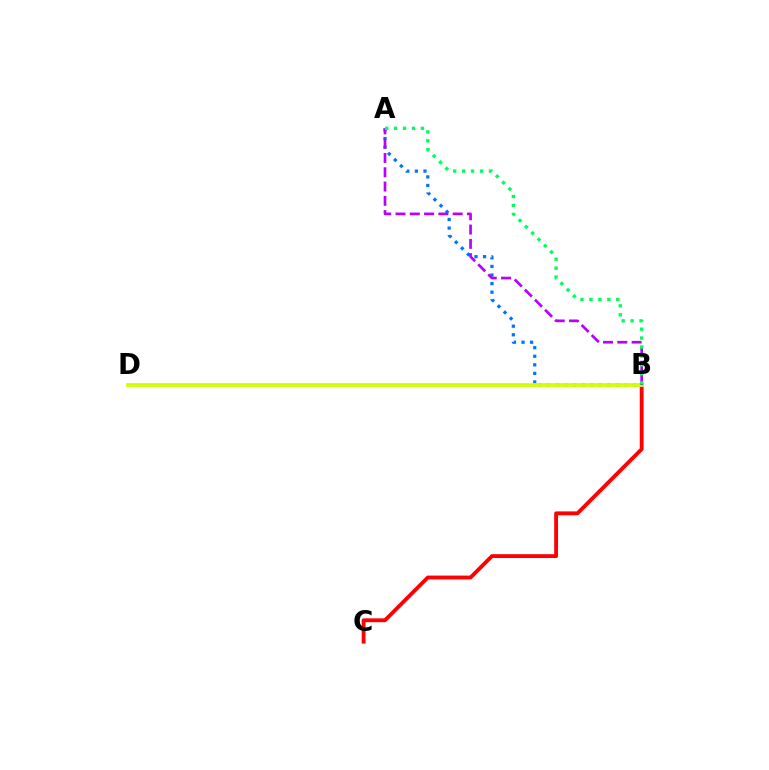{('A', 'B'): [{'color': '#0074ff', 'line_style': 'dotted', 'thickness': 2.33}, {'color': '#b900ff', 'line_style': 'dashed', 'thickness': 1.94}, {'color': '#00ff5c', 'line_style': 'dotted', 'thickness': 2.43}], ('B', 'C'): [{'color': '#ff0000', 'line_style': 'solid', 'thickness': 2.77}], ('B', 'D'): [{'color': '#d1ff00', 'line_style': 'solid', 'thickness': 2.7}]}